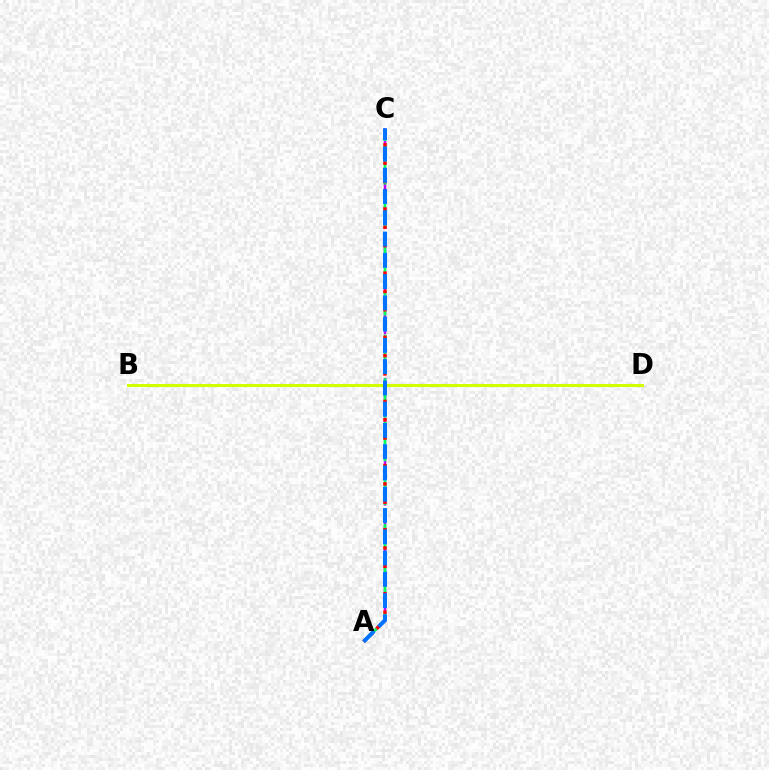{('A', 'C'): [{'color': '#b900ff', 'line_style': 'dashed', 'thickness': 1.79}, {'color': '#00ff5c', 'line_style': 'dashed', 'thickness': 1.98}, {'color': '#ff0000', 'line_style': 'dotted', 'thickness': 2.49}, {'color': '#0074ff', 'line_style': 'dashed', 'thickness': 2.89}], ('B', 'D'): [{'color': '#d1ff00', 'line_style': 'solid', 'thickness': 2.19}]}